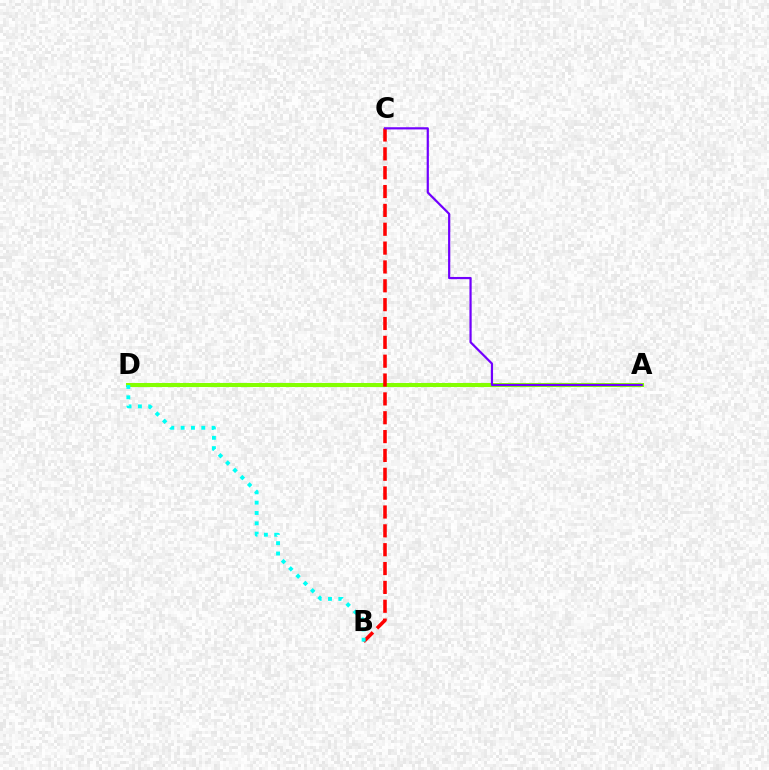{('A', 'D'): [{'color': '#84ff00', 'line_style': 'solid', 'thickness': 2.92}], ('B', 'C'): [{'color': '#ff0000', 'line_style': 'dashed', 'thickness': 2.56}], ('B', 'D'): [{'color': '#00fff6', 'line_style': 'dotted', 'thickness': 2.8}], ('A', 'C'): [{'color': '#7200ff', 'line_style': 'solid', 'thickness': 1.58}]}